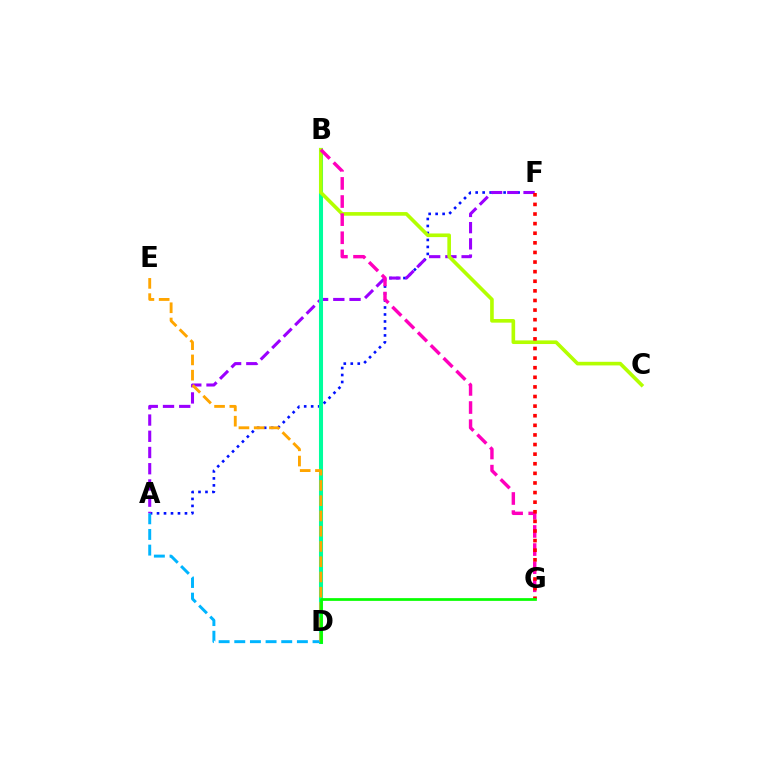{('A', 'F'): [{'color': '#0010ff', 'line_style': 'dotted', 'thickness': 1.9}, {'color': '#9b00ff', 'line_style': 'dashed', 'thickness': 2.2}], ('B', 'D'): [{'color': '#00ff9d', 'line_style': 'solid', 'thickness': 2.92}], ('A', 'D'): [{'color': '#00b5ff', 'line_style': 'dashed', 'thickness': 2.13}], ('B', 'C'): [{'color': '#b3ff00', 'line_style': 'solid', 'thickness': 2.61}], ('D', 'E'): [{'color': '#ffa500', 'line_style': 'dashed', 'thickness': 2.07}], ('B', 'G'): [{'color': '#ff00bd', 'line_style': 'dashed', 'thickness': 2.46}], ('F', 'G'): [{'color': '#ff0000', 'line_style': 'dotted', 'thickness': 2.61}], ('D', 'G'): [{'color': '#08ff00', 'line_style': 'solid', 'thickness': 1.97}]}